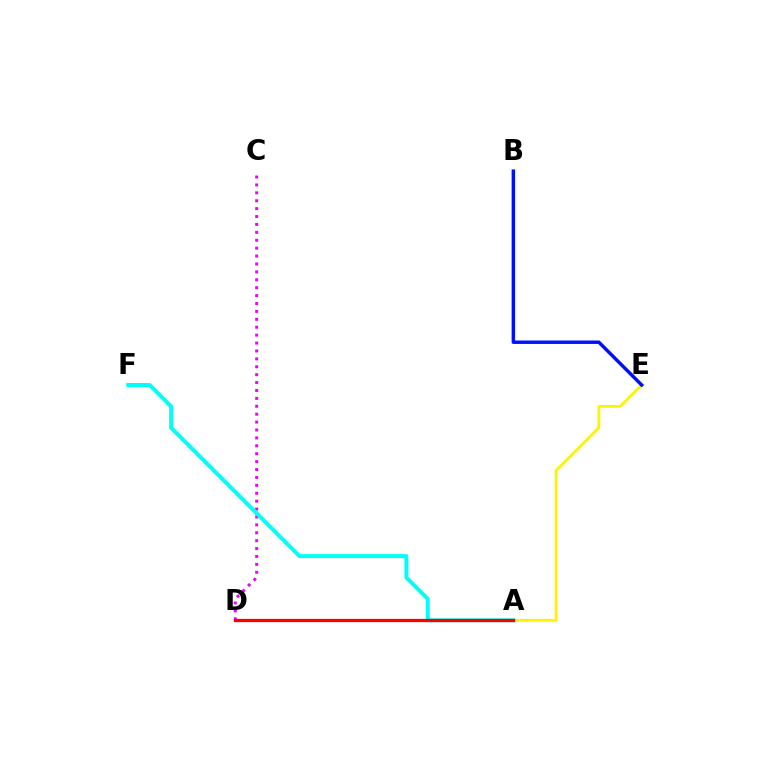{('C', 'D'): [{'color': '#ee00ff', 'line_style': 'dotted', 'thickness': 2.15}], ('A', 'F'): [{'color': '#00fff6', 'line_style': 'solid', 'thickness': 2.87}], ('A', 'E'): [{'color': '#fcf500', 'line_style': 'solid', 'thickness': 2.03}], ('A', 'D'): [{'color': '#08ff00', 'line_style': 'dotted', 'thickness': 1.81}, {'color': '#ff0000', 'line_style': 'solid', 'thickness': 2.35}], ('B', 'E'): [{'color': '#0010ff', 'line_style': 'solid', 'thickness': 2.48}]}